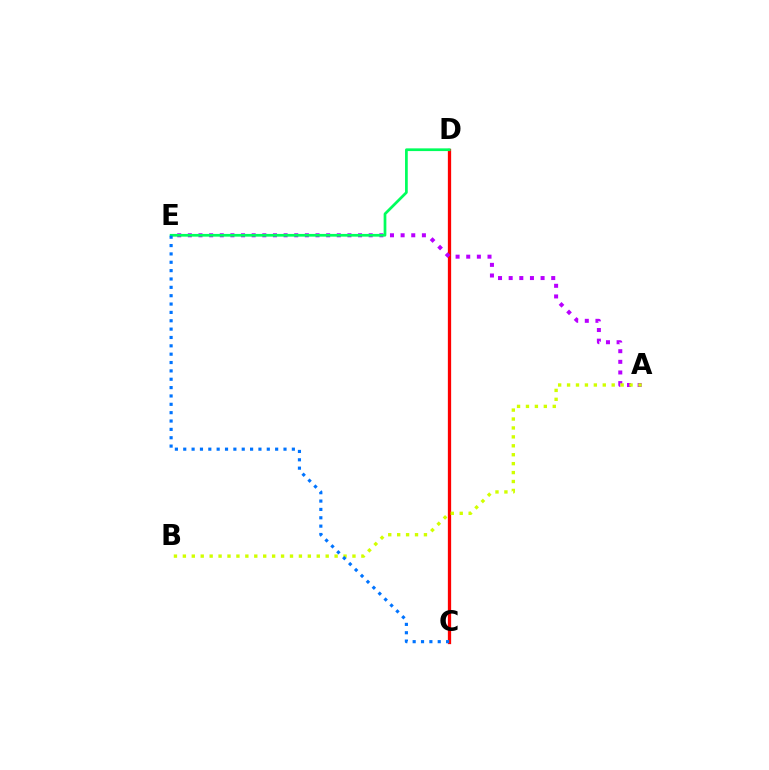{('C', 'D'): [{'color': '#ff0000', 'line_style': 'solid', 'thickness': 2.36}], ('A', 'E'): [{'color': '#b900ff', 'line_style': 'dotted', 'thickness': 2.89}], ('A', 'B'): [{'color': '#d1ff00', 'line_style': 'dotted', 'thickness': 2.43}], ('D', 'E'): [{'color': '#00ff5c', 'line_style': 'solid', 'thickness': 1.96}], ('C', 'E'): [{'color': '#0074ff', 'line_style': 'dotted', 'thickness': 2.27}]}